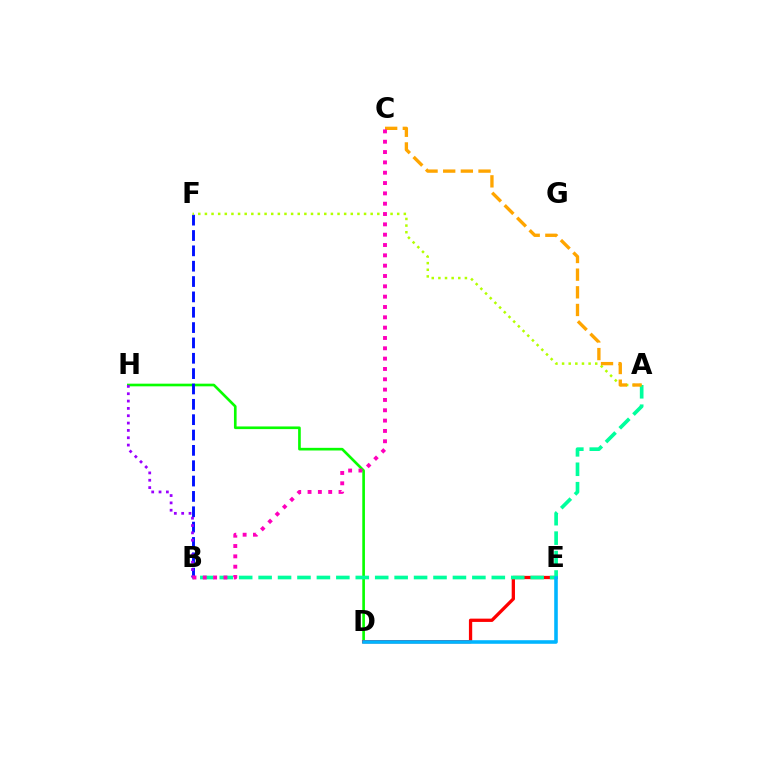{('D', 'H'): [{'color': '#08ff00', 'line_style': 'solid', 'thickness': 1.91}], ('B', 'F'): [{'color': '#0010ff', 'line_style': 'dashed', 'thickness': 2.08}], ('A', 'F'): [{'color': '#b3ff00', 'line_style': 'dotted', 'thickness': 1.8}], ('D', 'E'): [{'color': '#ff0000', 'line_style': 'solid', 'thickness': 2.37}, {'color': '#00b5ff', 'line_style': 'solid', 'thickness': 2.58}], ('A', 'B'): [{'color': '#00ff9d', 'line_style': 'dashed', 'thickness': 2.64}], ('A', 'C'): [{'color': '#ffa500', 'line_style': 'dashed', 'thickness': 2.4}], ('B', 'H'): [{'color': '#9b00ff', 'line_style': 'dotted', 'thickness': 1.99}], ('B', 'C'): [{'color': '#ff00bd', 'line_style': 'dotted', 'thickness': 2.81}]}